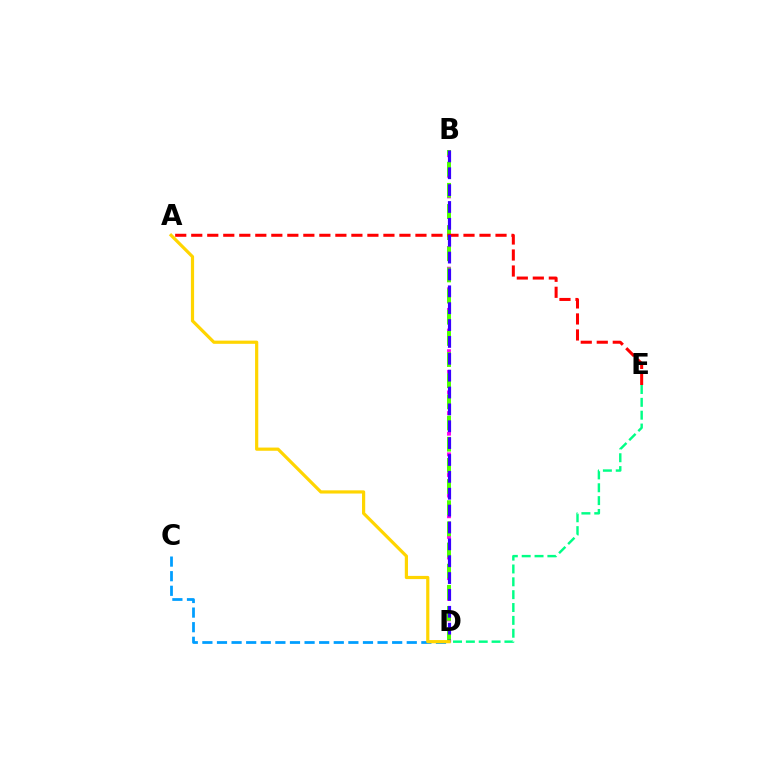{('D', 'E'): [{'color': '#00ff86', 'line_style': 'dashed', 'thickness': 1.75}], ('C', 'D'): [{'color': '#009eff', 'line_style': 'dashed', 'thickness': 1.98}], ('B', 'D'): [{'color': '#ff00ed', 'line_style': 'dotted', 'thickness': 2.8}, {'color': '#4fff00', 'line_style': 'dashed', 'thickness': 2.87}, {'color': '#3700ff', 'line_style': 'dashed', 'thickness': 2.29}], ('A', 'E'): [{'color': '#ff0000', 'line_style': 'dashed', 'thickness': 2.18}], ('A', 'D'): [{'color': '#ffd500', 'line_style': 'solid', 'thickness': 2.3}]}